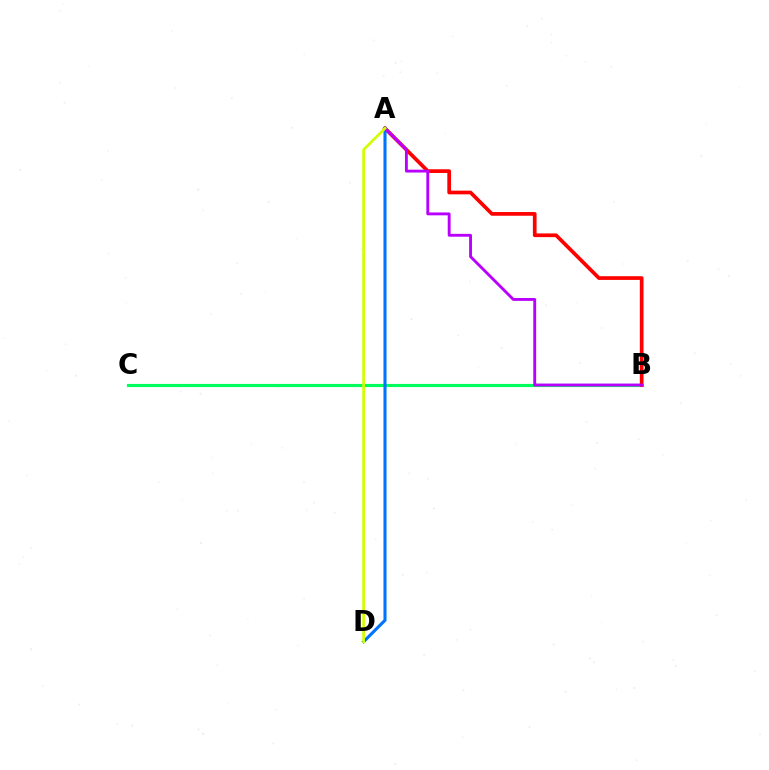{('B', 'C'): [{'color': '#00ff5c', 'line_style': 'solid', 'thickness': 2.26}], ('A', 'B'): [{'color': '#ff0000', 'line_style': 'solid', 'thickness': 2.67}, {'color': '#b900ff', 'line_style': 'solid', 'thickness': 2.06}], ('A', 'D'): [{'color': '#0074ff', 'line_style': 'solid', 'thickness': 2.22}, {'color': '#d1ff00', 'line_style': 'solid', 'thickness': 1.95}]}